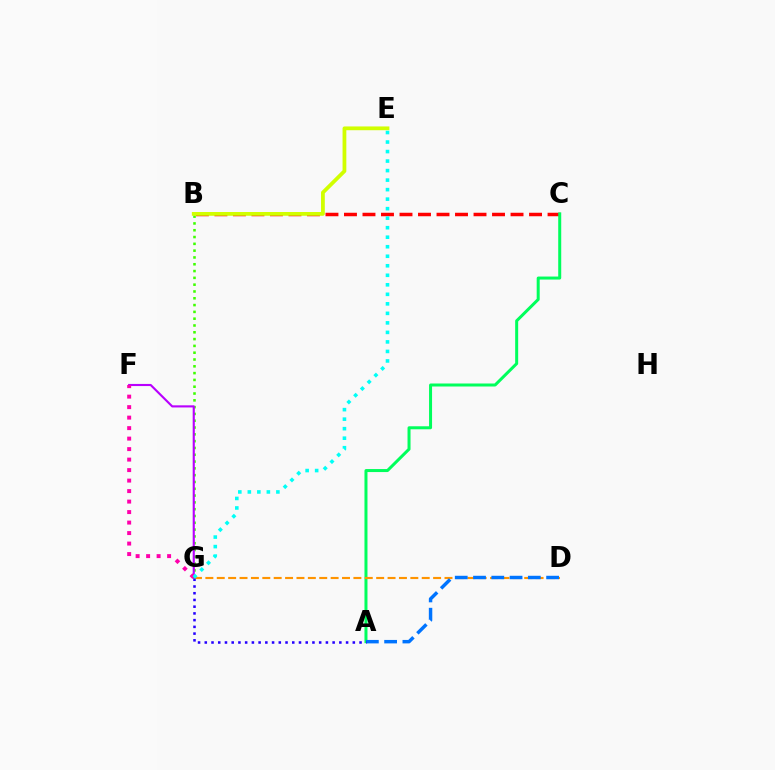{('B', 'G'): [{'color': '#3dff00', 'line_style': 'dotted', 'thickness': 1.85}], ('F', 'G'): [{'color': '#b900ff', 'line_style': 'solid', 'thickness': 1.53}, {'color': '#ff00ac', 'line_style': 'dotted', 'thickness': 2.85}], ('B', 'C'): [{'color': '#ff0000', 'line_style': 'dashed', 'thickness': 2.51}], ('A', 'C'): [{'color': '#00ff5c', 'line_style': 'solid', 'thickness': 2.17}], ('D', 'G'): [{'color': '#ff9400', 'line_style': 'dashed', 'thickness': 1.55}], ('A', 'D'): [{'color': '#0074ff', 'line_style': 'dashed', 'thickness': 2.48}], ('A', 'G'): [{'color': '#2500ff', 'line_style': 'dotted', 'thickness': 1.83}], ('B', 'E'): [{'color': '#d1ff00', 'line_style': 'solid', 'thickness': 2.72}], ('E', 'G'): [{'color': '#00fff6', 'line_style': 'dotted', 'thickness': 2.59}]}